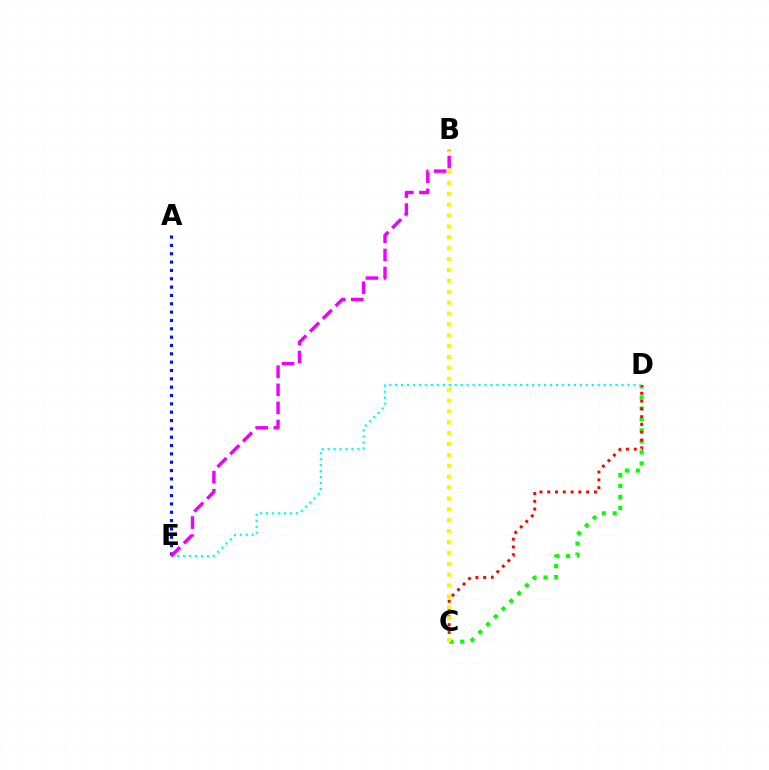{('C', 'D'): [{'color': '#08ff00', 'line_style': 'dotted', 'thickness': 2.98}, {'color': '#ff0000', 'line_style': 'dotted', 'thickness': 2.12}], ('A', 'E'): [{'color': '#0010ff', 'line_style': 'dotted', 'thickness': 2.27}], ('B', 'C'): [{'color': '#fcf500', 'line_style': 'dotted', 'thickness': 2.96}], ('D', 'E'): [{'color': '#00fff6', 'line_style': 'dotted', 'thickness': 1.62}], ('B', 'E'): [{'color': '#ee00ff', 'line_style': 'dashed', 'thickness': 2.45}]}